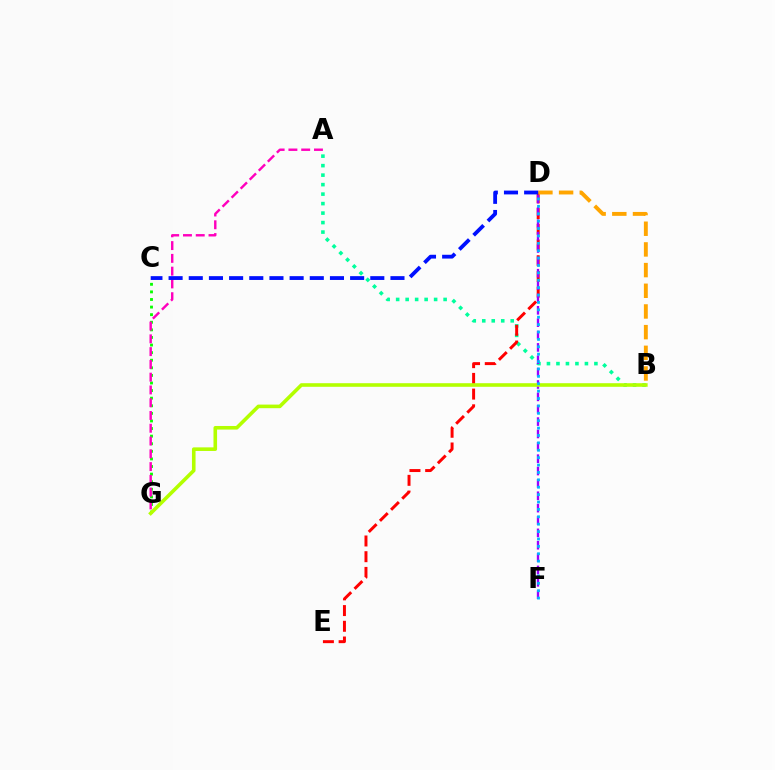{('A', 'B'): [{'color': '#00ff9d', 'line_style': 'dotted', 'thickness': 2.58}], ('C', 'G'): [{'color': '#08ff00', 'line_style': 'dotted', 'thickness': 2.06}], ('A', 'G'): [{'color': '#ff00bd', 'line_style': 'dashed', 'thickness': 1.74}], ('D', 'E'): [{'color': '#ff0000', 'line_style': 'dashed', 'thickness': 2.13}], ('D', 'F'): [{'color': '#9b00ff', 'line_style': 'dashed', 'thickness': 1.68}, {'color': '#00b5ff', 'line_style': 'dotted', 'thickness': 2.01}], ('B', 'D'): [{'color': '#ffa500', 'line_style': 'dashed', 'thickness': 2.81}], ('C', 'D'): [{'color': '#0010ff', 'line_style': 'dashed', 'thickness': 2.74}], ('B', 'G'): [{'color': '#b3ff00', 'line_style': 'solid', 'thickness': 2.59}]}